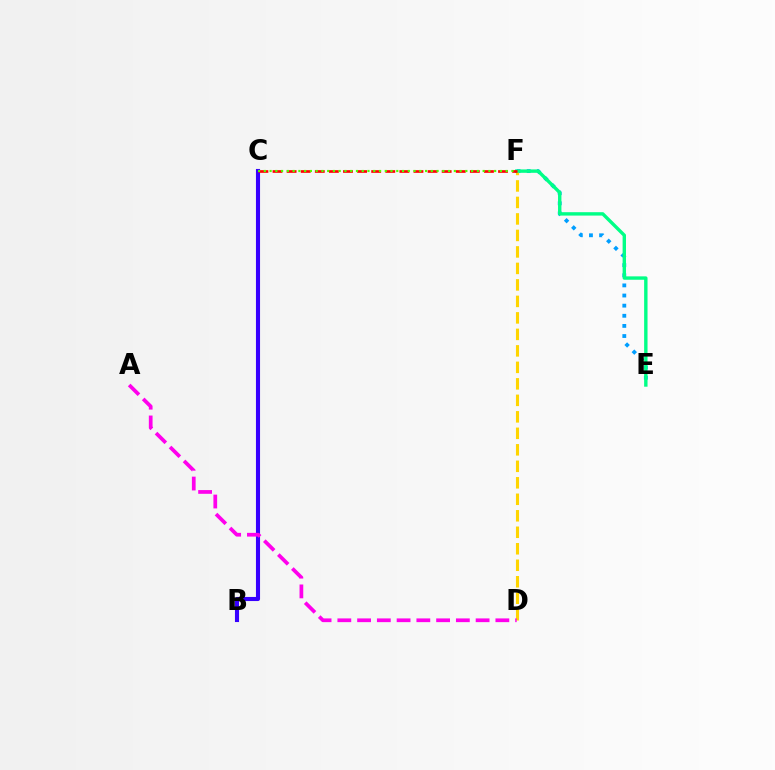{('E', 'F'): [{'color': '#009eff', 'line_style': 'dotted', 'thickness': 2.75}, {'color': '#00ff86', 'line_style': 'solid', 'thickness': 2.44}], ('D', 'F'): [{'color': '#ffd500', 'line_style': 'dashed', 'thickness': 2.24}], ('B', 'C'): [{'color': '#3700ff', 'line_style': 'solid', 'thickness': 2.95}], ('C', 'F'): [{'color': '#ff0000', 'line_style': 'dashed', 'thickness': 1.91}, {'color': '#4fff00', 'line_style': 'dotted', 'thickness': 1.56}], ('A', 'D'): [{'color': '#ff00ed', 'line_style': 'dashed', 'thickness': 2.68}]}